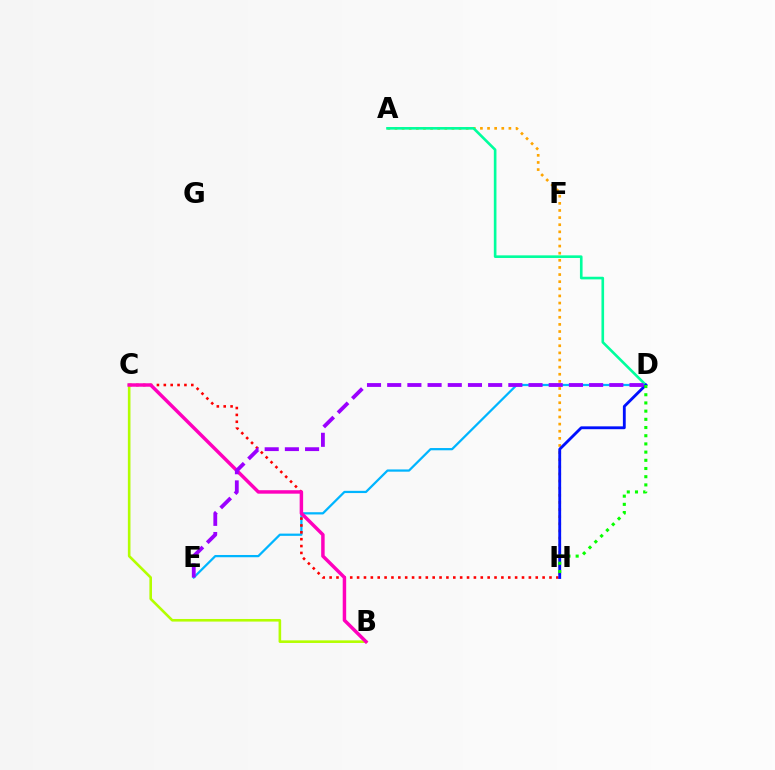{('D', 'E'): [{'color': '#00b5ff', 'line_style': 'solid', 'thickness': 1.62}, {'color': '#9b00ff', 'line_style': 'dashed', 'thickness': 2.74}], ('C', 'H'): [{'color': '#ff0000', 'line_style': 'dotted', 'thickness': 1.87}], ('A', 'H'): [{'color': '#ffa500', 'line_style': 'dotted', 'thickness': 1.93}], ('B', 'C'): [{'color': '#b3ff00', 'line_style': 'solid', 'thickness': 1.88}, {'color': '#ff00bd', 'line_style': 'solid', 'thickness': 2.5}], ('A', 'D'): [{'color': '#00ff9d', 'line_style': 'solid', 'thickness': 1.89}], ('D', 'H'): [{'color': '#0010ff', 'line_style': 'solid', 'thickness': 2.05}, {'color': '#08ff00', 'line_style': 'dotted', 'thickness': 2.23}]}